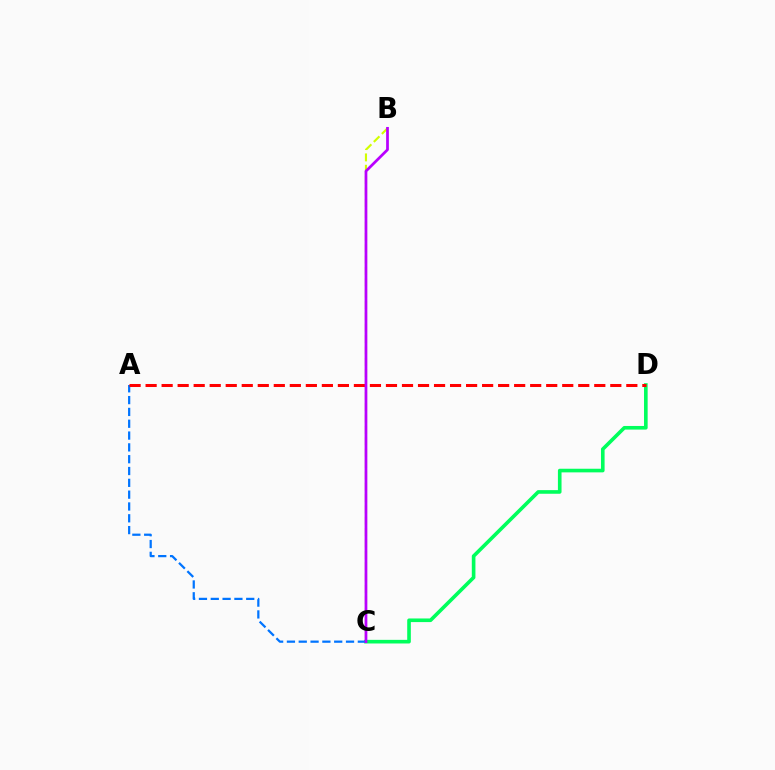{('C', 'D'): [{'color': '#00ff5c', 'line_style': 'solid', 'thickness': 2.61}], ('A', 'C'): [{'color': '#0074ff', 'line_style': 'dashed', 'thickness': 1.61}], ('B', 'C'): [{'color': '#d1ff00', 'line_style': 'dashed', 'thickness': 1.54}, {'color': '#b900ff', 'line_style': 'solid', 'thickness': 1.97}], ('A', 'D'): [{'color': '#ff0000', 'line_style': 'dashed', 'thickness': 2.18}]}